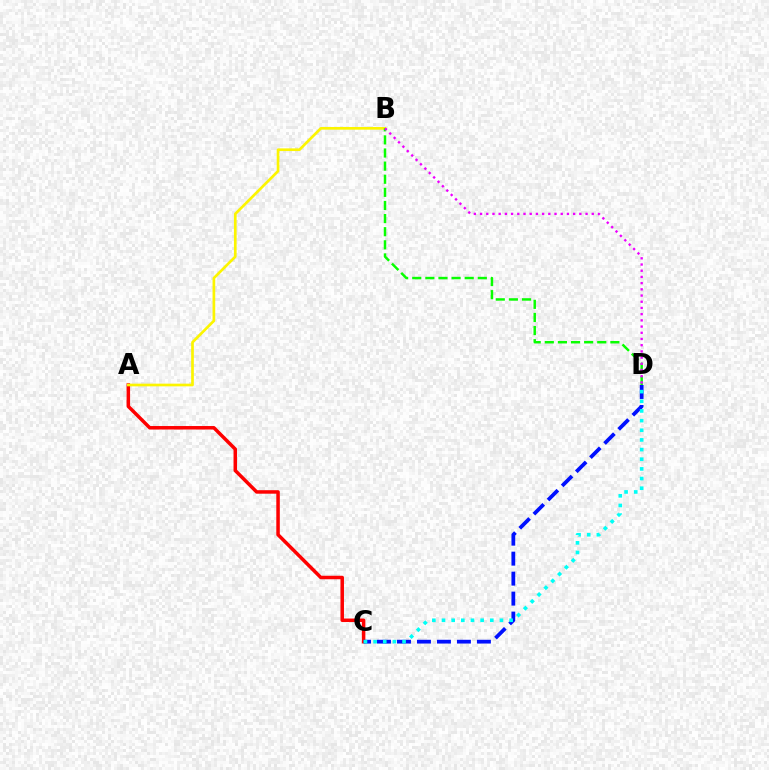{('A', 'C'): [{'color': '#ff0000', 'line_style': 'solid', 'thickness': 2.52}], ('C', 'D'): [{'color': '#0010ff', 'line_style': 'dashed', 'thickness': 2.71}, {'color': '#00fff6', 'line_style': 'dotted', 'thickness': 2.62}], ('A', 'B'): [{'color': '#fcf500', 'line_style': 'solid', 'thickness': 1.93}], ('B', 'D'): [{'color': '#08ff00', 'line_style': 'dashed', 'thickness': 1.78}, {'color': '#ee00ff', 'line_style': 'dotted', 'thickness': 1.69}]}